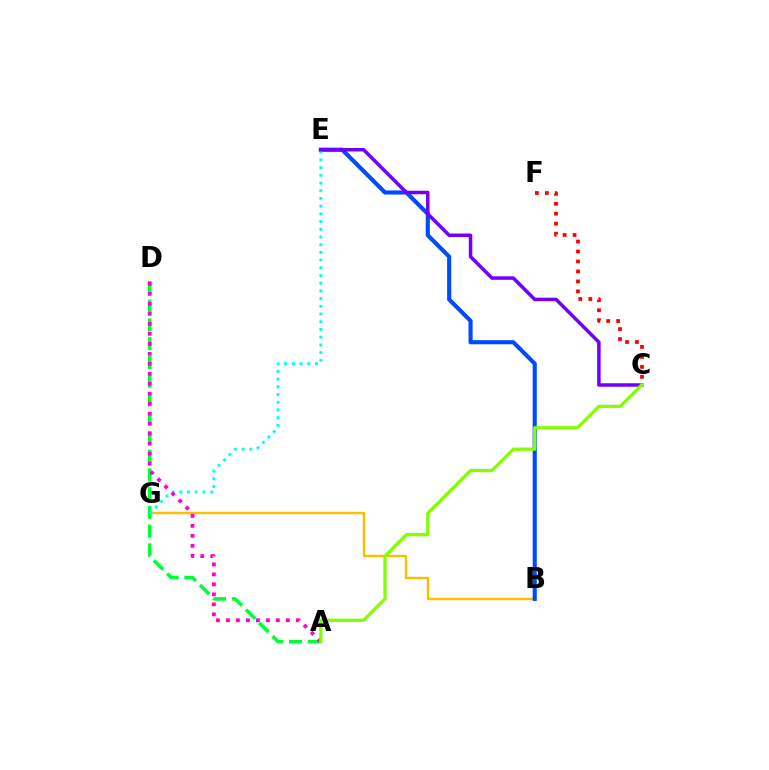{('B', 'G'): [{'color': '#ffbd00', 'line_style': 'solid', 'thickness': 1.74}], ('B', 'E'): [{'color': '#004bff', 'line_style': 'solid', 'thickness': 2.96}], ('A', 'D'): [{'color': '#00ff39', 'line_style': 'dashed', 'thickness': 2.55}, {'color': '#ff00cf', 'line_style': 'dotted', 'thickness': 2.71}], ('E', 'G'): [{'color': '#00fff6', 'line_style': 'dotted', 'thickness': 2.09}], ('C', 'F'): [{'color': '#ff0000', 'line_style': 'dotted', 'thickness': 2.71}], ('C', 'E'): [{'color': '#7200ff', 'line_style': 'solid', 'thickness': 2.53}], ('A', 'C'): [{'color': '#84ff00', 'line_style': 'solid', 'thickness': 2.36}]}